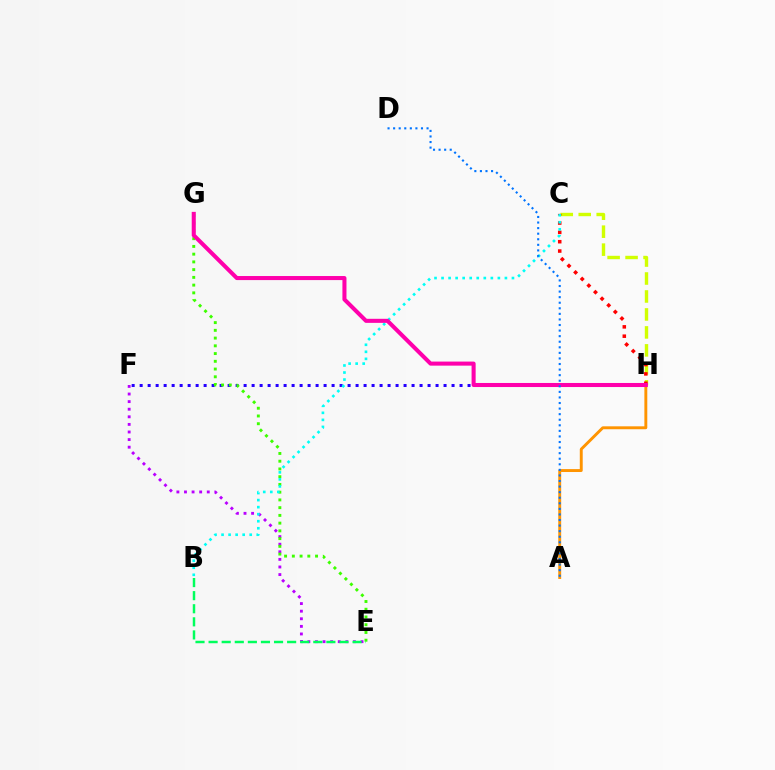{('C', 'H'): [{'color': '#d1ff00', 'line_style': 'dashed', 'thickness': 2.44}, {'color': '#ff0000', 'line_style': 'dotted', 'thickness': 2.54}], ('E', 'F'): [{'color': '#b900ff', 'line_style': 'dotted', 'thickness': 2.06}], ('F', 'H'): [{'color': '#2500ff', 'line_style': 'dotted', 'thickness': 2.17}], ('E', 'G'): [{'color': '#3dff00', 'line_style': 'dotted', 'thickness': 2.1}], ('A', 'H'): [{'color': '#ff9400', 'line_style': 'solid', 'thickness': 2.1}], ('B', 'C'): [{'color': '#00fff6', 'line_style': 'dotted', 'thickness': 1.91}], ('G', 'H'): [{'color': '#ff00ac', 'line_style': 'solid', 'thickness': 2.92}], ('A', 'D'): [{'color': '#0074ff', 'line_style': 'dotted', 'thickness': 1.51}], ('B', 'E'): [{'color': '#00ff5c', 'line_style': 'dashed', 'thickness': 1.78}]}